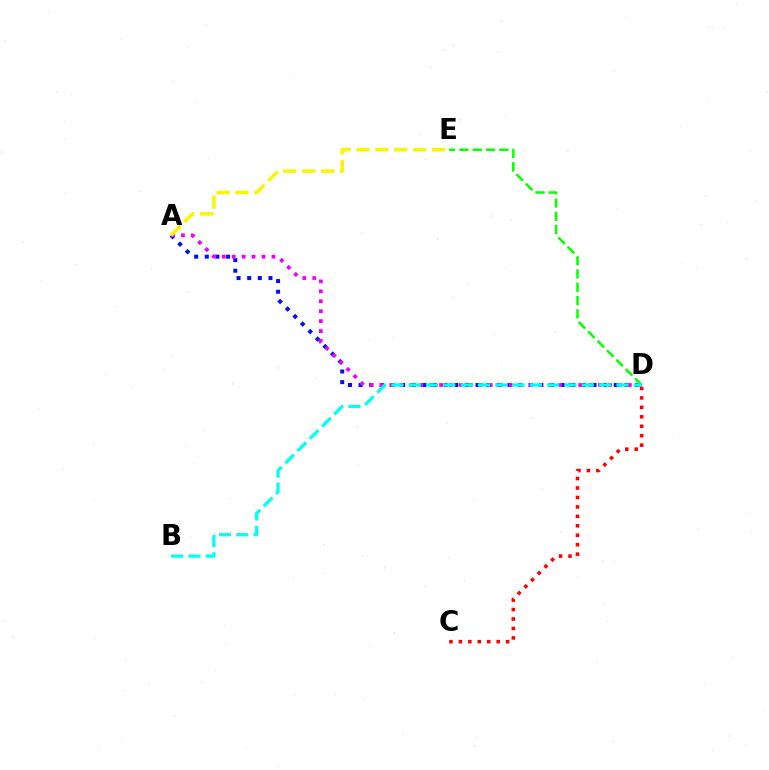{('A', 'D'): [{'color': '#0010ff', 'line_style': 'dotted', 'thickness': 2.89}, {'color': '#ee00ff', 'line_style': 'dotted', 'thickness': 2.7}], ('C', 'D'): [{'color': '#ff0000', 'line_style': 'dotted', 'thickness': 2.57}], ('A', 'E'): [{'color': '#fcf500', 'line_style': 'dashed', 'thickness': 2.57}], ('D', 'E'): [{'color': '#08ff00', 'line_style': 'dashed', 'thickness': 1.81}], ('B', 'D'): [{'color': '#00fff6', 'line_style': 'dashed', 'thickness': 2.35}]}